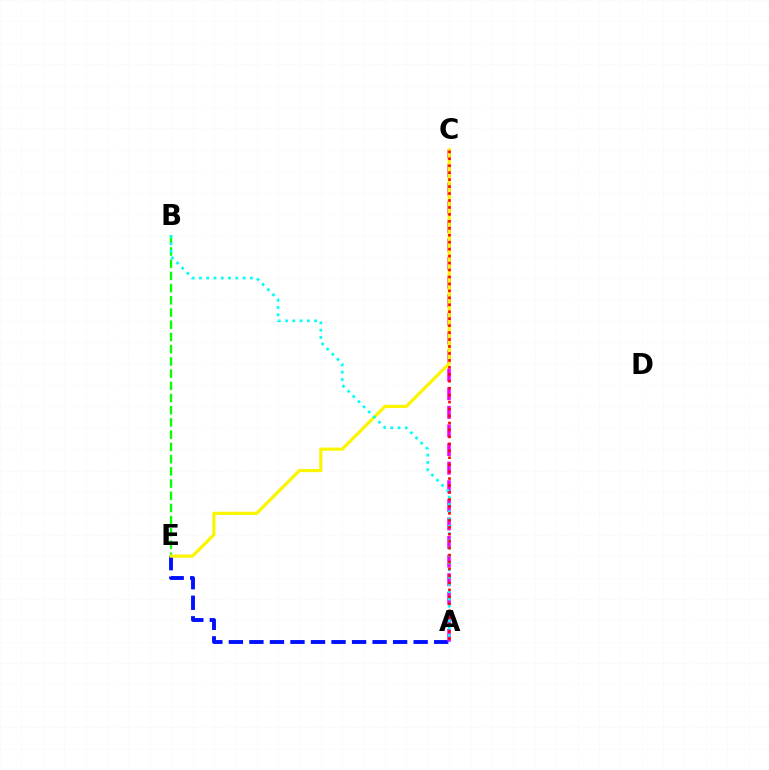{('A', 'E'): [{'color': '#0010ff', 'line_style': 'dashed', 'thickness': 2.79}], ('A', 'C'): [{'color': '#ee00ff', 'line_style': 'dashed', 'thickness': 2.53}, {'color': '#ff0000', 'line_style': 'dotted', 'thickness': 1.89}], ('B', 'E'): [{'color': '#08ff00', 'line_style': 'dashed', 'thickness': 1.66}], ('C', 'E'): [{'color': '#fcf500', 'line_style': 'solid', 'thickness': 2.31}], ('A', 'B'): [{'color': '#00fff6', 'line_style': 'dotted', 'thickness': 1.98}]}